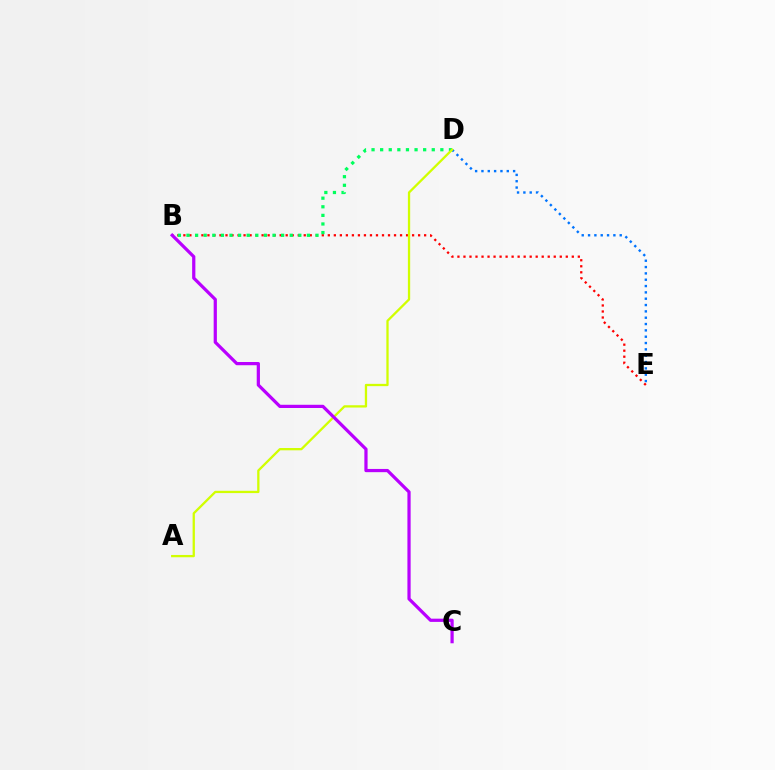{('D', 'E'): [{'color': '#0074ff', 'line_style': 'dotted', 'thickness': 1.72}], ('B', 'E'): [{'color': '#ff0000', 'line_style': 'dotted', 'thickness': 1.64}], ('B', 'D'): [{'color': '#00ff5c', 'line_style': 'dotted', 'thickness': 2.34}], ('A', 'D'): [{'color': '#d1ff00', 'line_style': 'solid', 'thickness': 1.65}], ('B', 'C'): [{'color': '#b900ff', 'line_style': 'solid', 'thickness': 2.32}]}